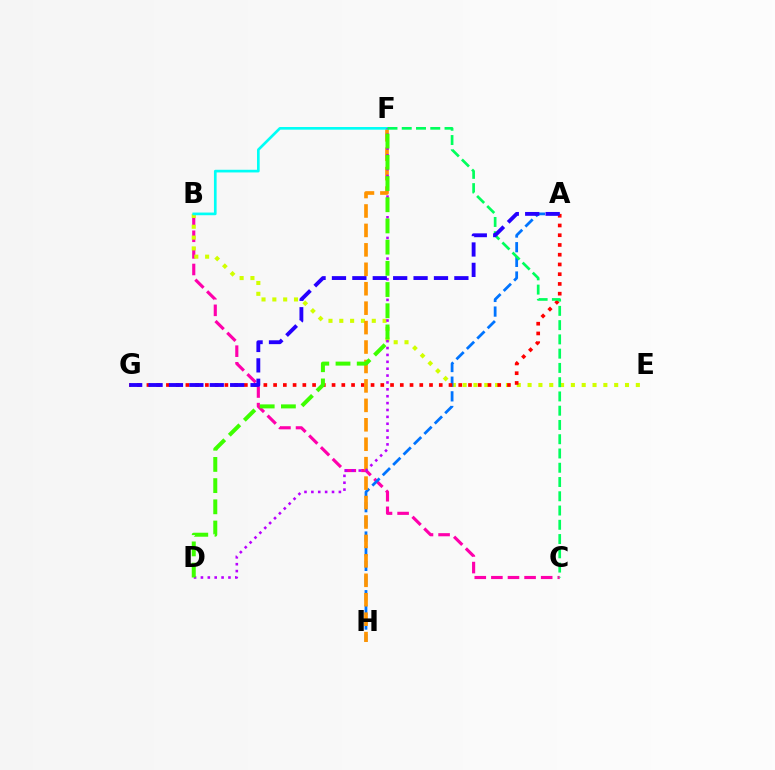{('B', 'C'): [{'color': '#ff00ac', 'line_style': 'dashed', 'thickness': 2.26}], ('B', 'E'): [{'color': '#d1ff00', 'line_style': 'dotted', 'thickness': 2.94}], ('A', 'H'): [{'color': '#0074ff', 'line_style': 'dashed', 'thickness': 1.99}], ('A', 'G'): [{'color': '#ff0000', 'line_style': 'dotted', 'thickness': 2.65}, {'color': '#2500ff', 'line_style': 'dashed', 'thickness': 2.77}], ('F', 'H'): [{'color': '#ff9400', 'line_style': 'dashed', 'thickness': 2.64}], ('B', 'F'): [{'color': '#00fff6', 'line_style': 'solid', 'thickness': 1.92}], ('D', 'F'): [{'color': '#b900ff', 'line_style': 'dotted', 'thickness': 1.87}, {'color': '#3dff00', 'line_style': 'dashed', 'thickness': 2.88}], ('C', 'F'): [{'color': '#00ff5c', 'line_style': 'dashed', 'thickness': 1.94}]}